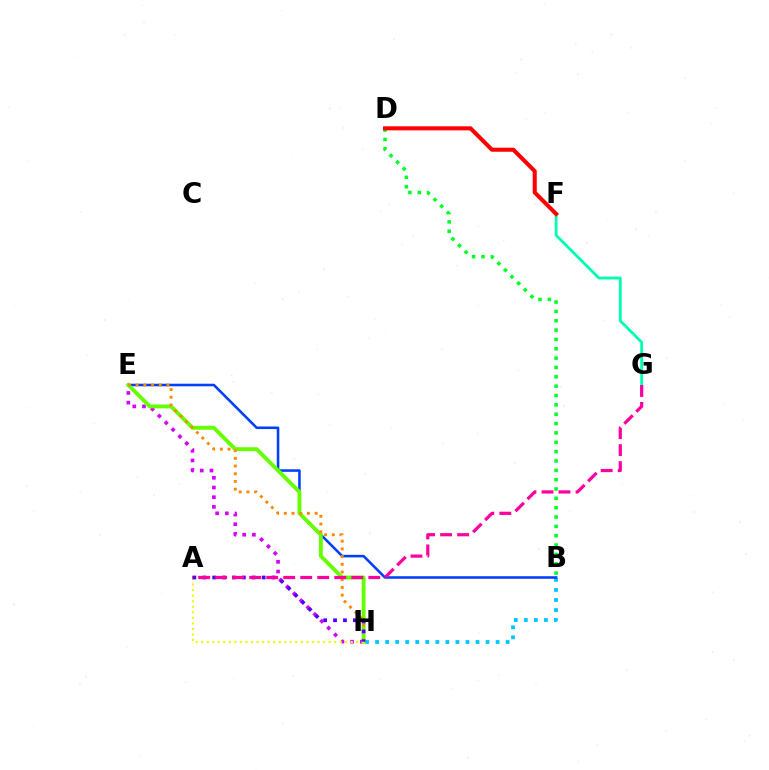{('E', 'H'): [{'color': '#d600ff', 'line_style': 'dotted', 'thickness': 2.63}, {'color': '#66ff00', 'line_style': 'solid', 'thickness': 2.79}, {'color': '#ff8800', 'line_style': 'dotted', 'thickness': 2.09}], ('B', 'H'): [{'color': '#00c7ff', 'line_style': 'dotted', 'thickness': 2.73}], ('B', 'E'): [{'color': '#003fff', 'line_style': 'solid', 'thickness': 1.84}], ('F', 'G'): [{'color': '#00ffaf', 'line_style': 'solid', 'thickness': 2.03}], ('B', 'D'): [{'color': '#00ff27', 'line_style': 'dotted', 'thickness': 2.54}], ('D', 'F'): [{'color': '#ff0000', 'line_style': 'solid', 'thickness': 2.93}], ('A', 'H'): [{'color': '#eeff00', 'line_style': 'dotted', 'thickness': 1.51}, {'color': '#4f00ff', 'line_style': 'dotted', 'thickness': 2.69}], ('A', 'G'): [{'color': '#ff00a0', 'line_style': 'dashed', 'thickness': 2.31}]}